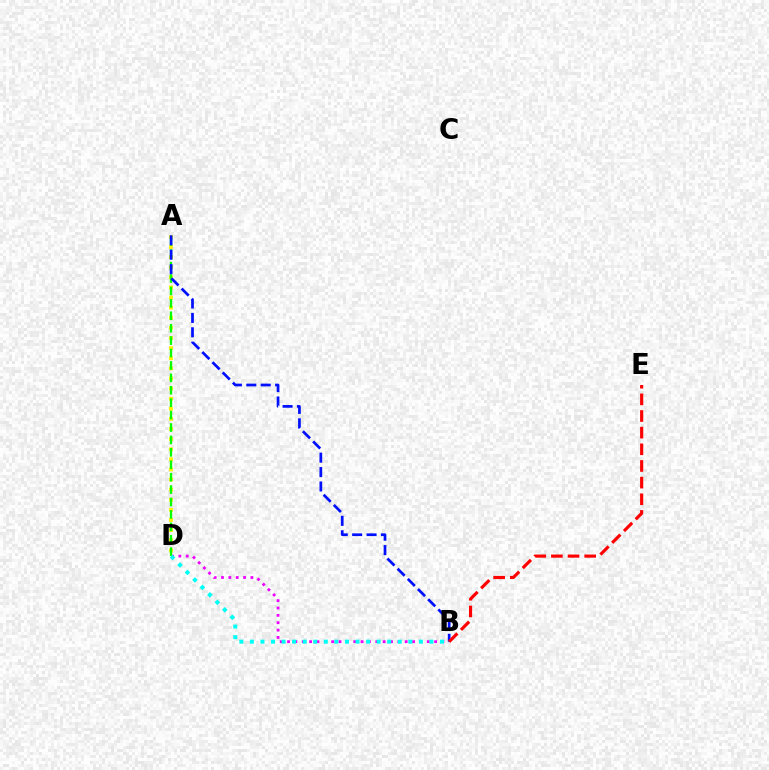{('A', 'D'): [{'color': '#fcf500', 'line_style': 'dotted', 'thickness': 2.75}, {'color': '#08ff00', 'line_style': 'dashed', 'thickness': 1.69}], ('B', 'D'): [{'color': '#ee00ff', 'line_style': 'dotted', 'thickness': 2.0}, {'color': '#00fff6', 'line_style': 'dotted', 'thickness': 2.87}], ('A', 'B'): [{'color': '#0010ff', 'line_style': 'dashed', 'thickness': 1.96}], ('B', 'E'): [{'color': '#ff0000', 'line_style': 'dashed', 'thickness': 2.26}]}